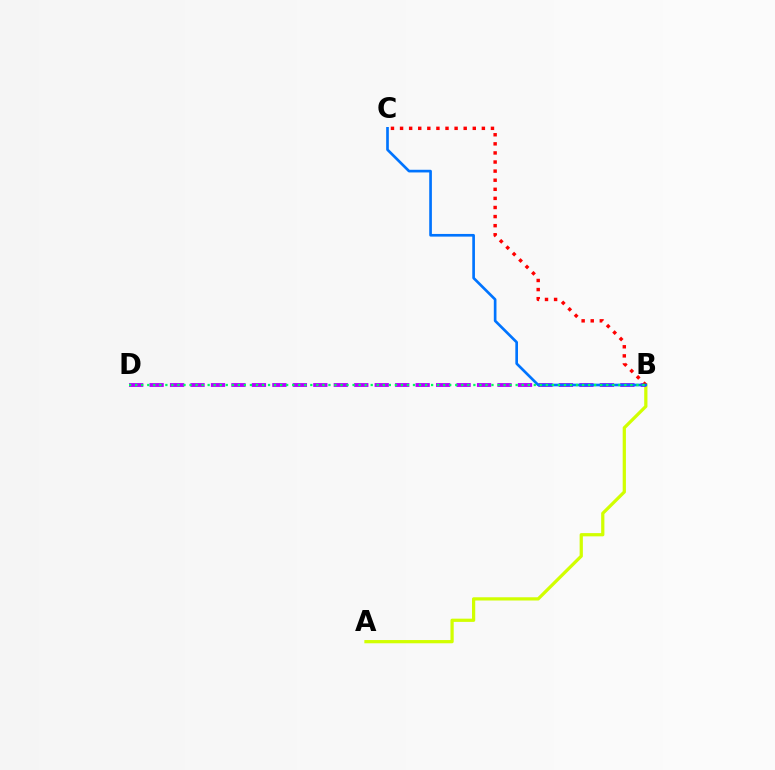{('A', 'B'): [{'color': '#d1ff00', 'line_style': 'solid', 'thickness': 2.33}], ('B', 'D'): [{'color': '#b900ff', 'line_style': 'dashed', 'thickness': 2.78}, {'color': '#00ff5c', 'line_style': 'dotted', 'thickness': 1.64}], ('B', 'C'): [{'color': '#ff0000', 'line_style': 'dotted', 'thickness': 2.47}, {'color': '#0074ff', 'line_style': 'solid', 'thickness': 1.92}]}